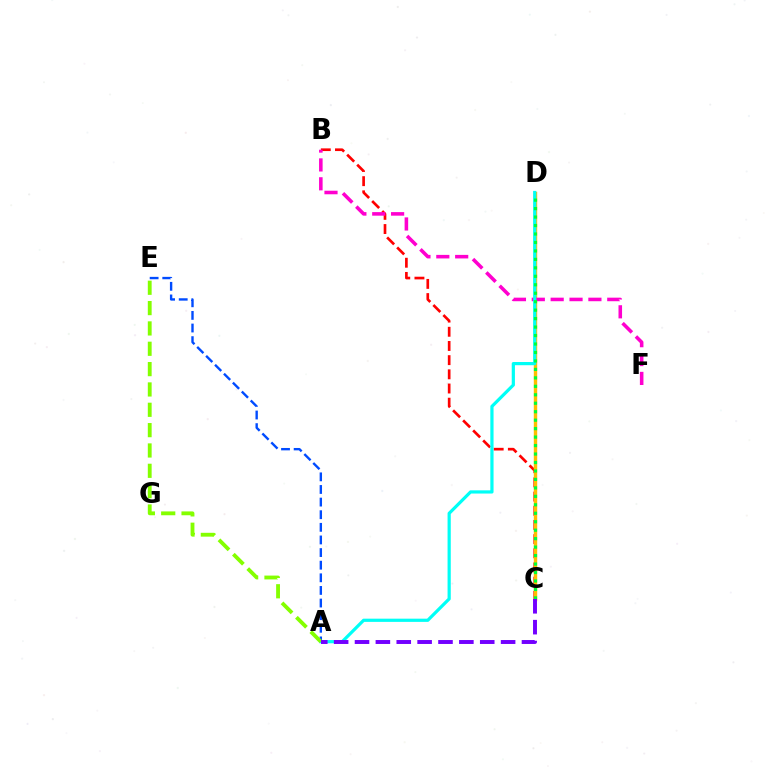{('B', 'C'): [{'color': '#ff0000', 'line_style': 'dashed', 'thickness': 1.93}], ('C', 'D'): [{'color': '#ffbd00', 'line_style': 'solid', 'thickness': 2.46}, {'color': '#00ff39', 'line_style': 'dotted', 'thickness': 2.3}], ('A', 'E'): [{'color': '#004bff', 'line_style': 'dashed', 'thickness': 1.71}, {'color': '#84ff00', 'line_style': 'dashed', 'thickness': 2.76}], ('B', 'F'): [{'color': '#ff00cf', 'line_style': 'dashed', 'thickness': 2.56}], ('A', 'D'): [{'color': '#00fff6', 'line_style': 'solid', 'thickness': 2.31}], ('A', 'C'): [{'color': '#7200ff', 'line_style': 'dashed', 'thickness': 2.84}]}